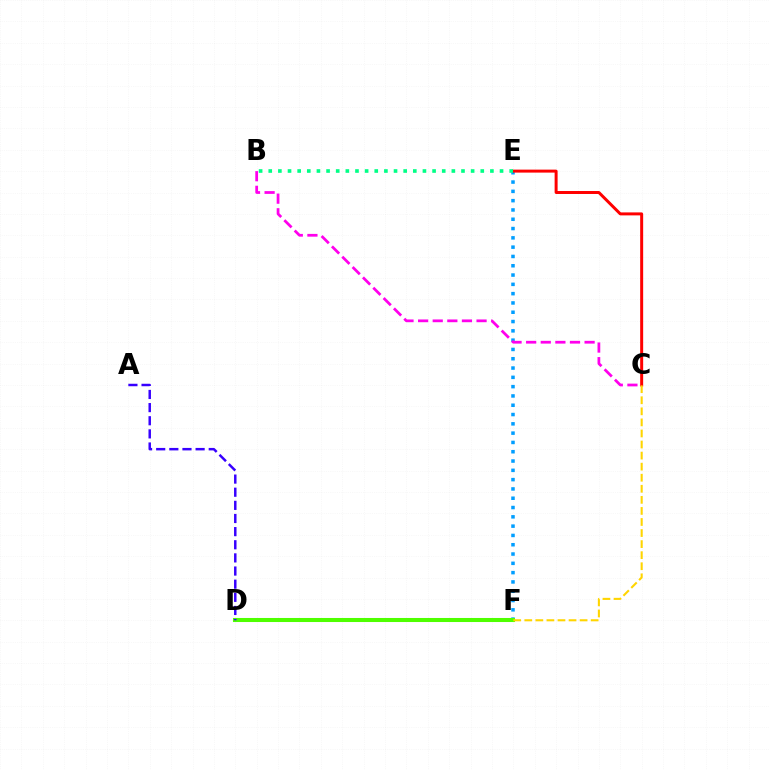{('E', 'F'): [{'color': '#009eff', 'line_style': 'dotted', 'thickness': 2.53}], ('D', 'F'): [{'color': '#4fff00', 'line_style': 'solid', 'thickness': 2.91}], ('C', 'E'): [{'color': '#ff0000', 'line_style': 'solid', 'thickness': 2.15}], ('B', 'E'): [{'color': '#00ff86', 'line_style': 'dotted', 'thickness': 2.62}], ('A', 'D'): [{'color': '#3700ff', 'line_style': 'dashed', 'thickness': 1.78}], ('C', 'F'): [{'color': '#ffd500', 'line_style': 'dashed', 'thickness': 1.5}], ('B', 'C'): [{'color': '#ff00ed', 'line_style': 'dashed', 'thickness': 1.99}]}